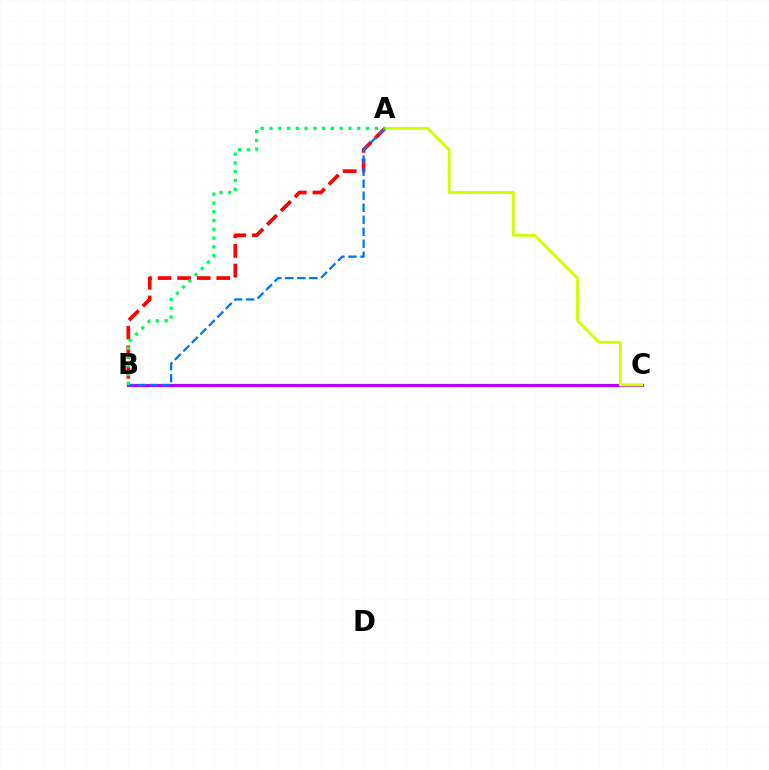{('B', 'C'): [{'color': '#b900ff', 'line_style': 'solid', 'thickness': 2.28}], ('A', 'B'): [{'color': '#ff0000', 'line_style': 'dashed', 'thickness': 2.66}, {'color': '#0074ff', 'line_style': 'dashed', 'thickness': 1.63}, {'color': '#00ff5c', 'line_style': 'dotted', 'thickness': 2.39}], ('A', 'C'): [{'color': '#d1ff00', 'line_style': 'solid', 'thickness': 2.04}]}